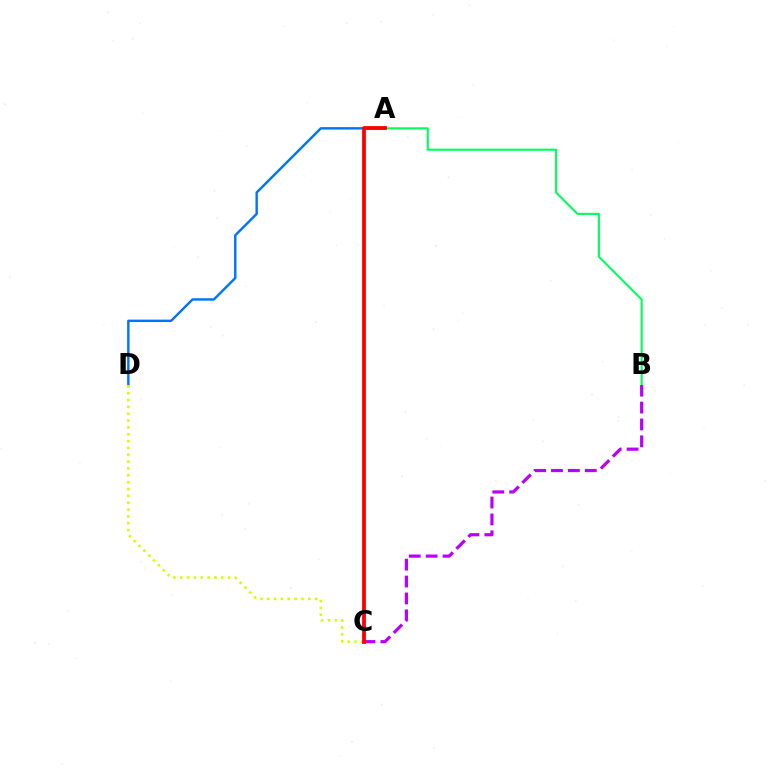{('A', 'B'): [{'color': '#00ff5c', 'line_style': 'solid', 'thickness': 1.52}], ('B', 'C'): [{'color': '#b900ff', 'line_style': 'dashed', 'thickness': 2.3}], ('A', 'D'): [{'color': '#0074ff', 'line_style': 'solid', 'thickness': 1.74}], ('C', 'D'): [{'color': '#d1ff00', 'line_style': 'dotted', 'thickness': 1.86}], ('A', 'C'): [{'color': '#ff0000', 'line_style': 'solid', 'thickness': 2.73}]}